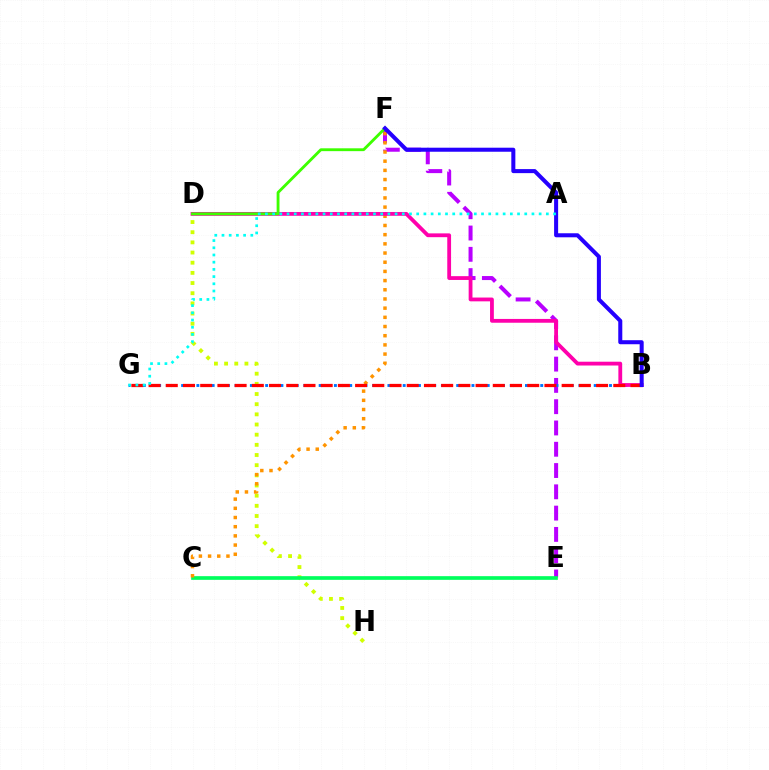{('E', 'F'): [{'color': '#b900ff', 'line_style': 'dashed', 'thickness': 2.89}], ('D', 'H'): [{'color': '#d1ff00', 'line_style': 'dotted', 'thickness': 2.76}], ('C', 'E'): [{'color': '#00ff5c', 'line_style': 'solid', 'thickness': 2.65}], ('B', 'G'): [{'color': '#0074ff', 'line_style': 'dotted', 'thickness': 2.08}, {'color': '#ff0000', 'line_style': 'dashed', 'thickness': 2.34}], ('C', 'F'): [{'color': '#ff9400', 'line_style': 'dotted', 'thickness': 2.5}], ('B', 'D'): [{'color': '#ff00ac', 'line_style': 'solid', 'thickness': 2.74}], ('D', 'F'): [{'color': '#3dff00', 'line_style': 'solid', 'thickness': 2.05}], ('B', 'F'): [{'color': '#2500ff', 'line_style': 'solid', 'thickness': 2.9}], ('A', 'G'): [{'color': '#00fff6', 'line_style': 'dotted', 'thickness': 1.96}]}